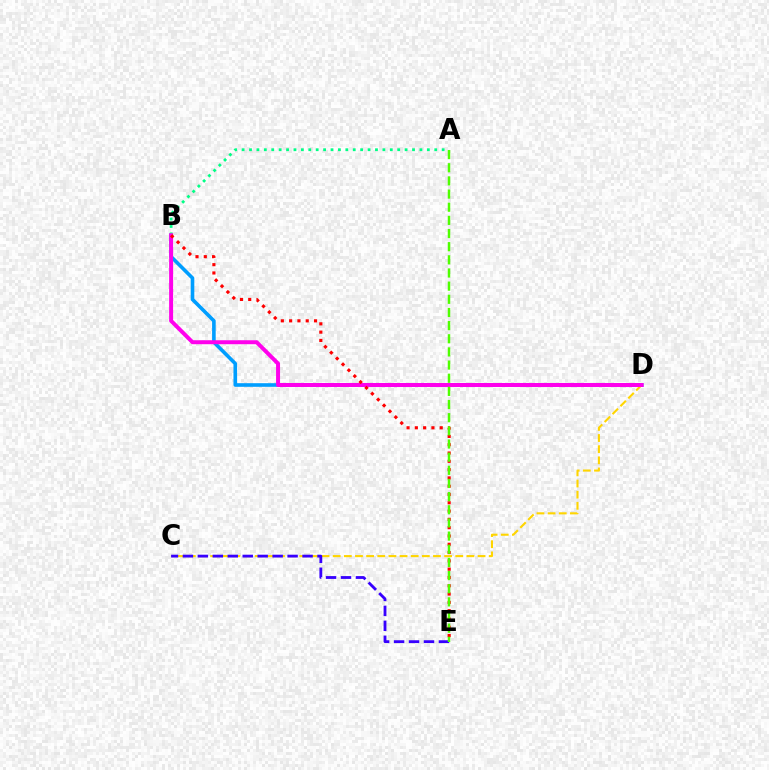{('C', 'D'): [{'color': '#ffd500', 'line_style': 'dashed', 'thickness': 1.51}], ('B', 'D'): [{'color': '#009eff', 'line_style': 'solid', 'thickness': 2.6}, {'color': '#ff00ed', 'line_style': 'solid', 'thickness': 2.86}], ('A', 'B'): [{'color': '#00ff86', 'line_style': 'dotted', 'thickness': 2.01}], ('C', 'E'): [{'color': '#3700ff', 'line_style': 'dashed', 'thickness': 2.03}], ('B', 'E'): [{'color': '#ff0000', 'line_style': 'dotted', 'thickness': 2.25}], ('A', 'E'): [{'color': '#4fff00', 'line_style': 'dashed', 'thickness': 1.79}]}